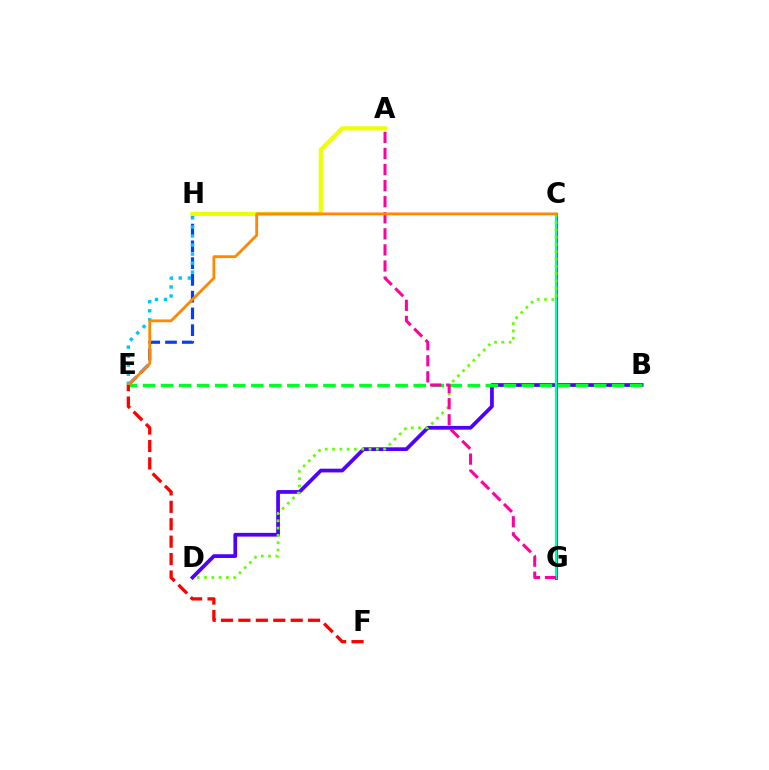{('B', 'D'): [{'color': '#4f00ff', 'line_style': 'solid', 'thickness': 2.69}], ('E', 'H'): [{'color': '#003fff', 'line_style': 'dashed', 'thickness': 2.28}, {'color': '#00c7ff', 'line_style': 'dotted', 'thickness': 2.46}], ('B', 'E'): [{'color': '#00ff27', 'line_style': 'dashed', 'thickness': 2.45}], ('C', 'G'): [{'color': '#d600ff', 'line_style': 'solid', 'thickness': 2.16}, {'color': '#00ffaf', 'line_style': 'solid', 'thickness': 1.66}], ('A', 'H'): [{'color': '#eeff00', 'line_style': 'solid', 'thickness': 2.98}], ('C', 'D'): [{'color': '#66ff00', 'line_style': 'dotted', 'thickness': 1.98}], ('A', 'G'): [{'color': '#ff00a0', 'line_style': 'dashed', 'thickness': 2.18}], ('C', 'E'): [{'color': '#ff8800', 'line_style': 'solid', 'thickness': 2.01}], ('E', 'F'): [{'color': '#ff0000', 'line_style': 'dashed', 'thickness': 2.37}]}